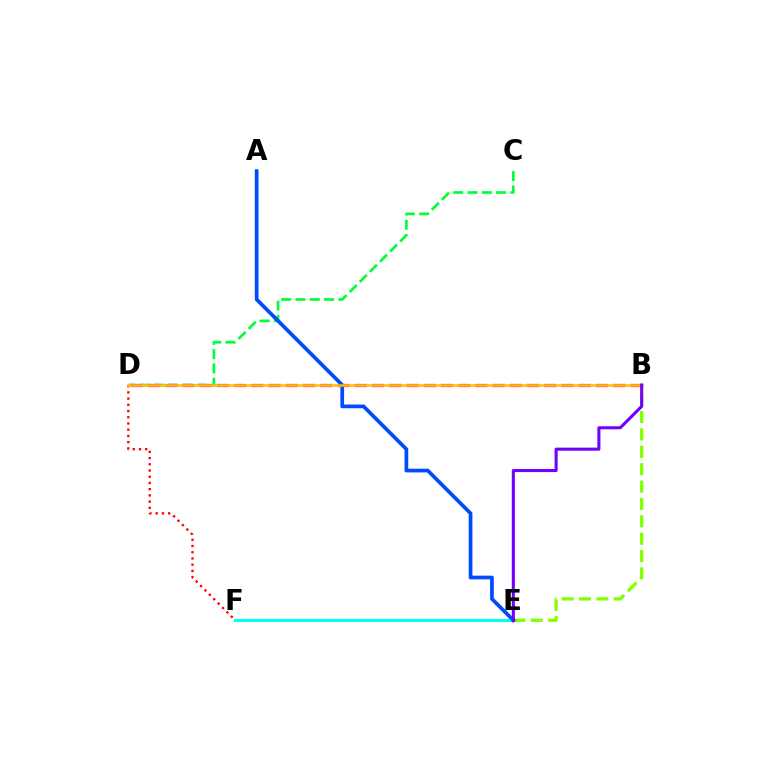{('B', 'E'): [{'color': '#84ff00', 'line_style': 'dashed', 'thickness': 2.36}, {'color': '#7200ff', 'line_style': 'solid', 'thickness': 2.21}], ('D', 'F'): [{'color': '#ff0000', 'line_style': 'dotted', 'thickness': 1.69}], ('E', 'F'): [{'color': '#00fff6', 'line_style': 'solid', 'thickness': 2.18}], ('C', 'D'): [{'color': '#00ff39', 'line_style': 'dashed', 'thickness': 1.94}], ('B', 'D'): [{'color': '#ff00cf', 'line_style': 'dashed', 'thickness': 2.34}, {'color': '#ffbd00', 'line_style': 'solid', 'thickness': 1.82}], ('A', 'E'): [{'color': '#004bff', 'line_style': 'solid', 'thickness': 2.67}]}